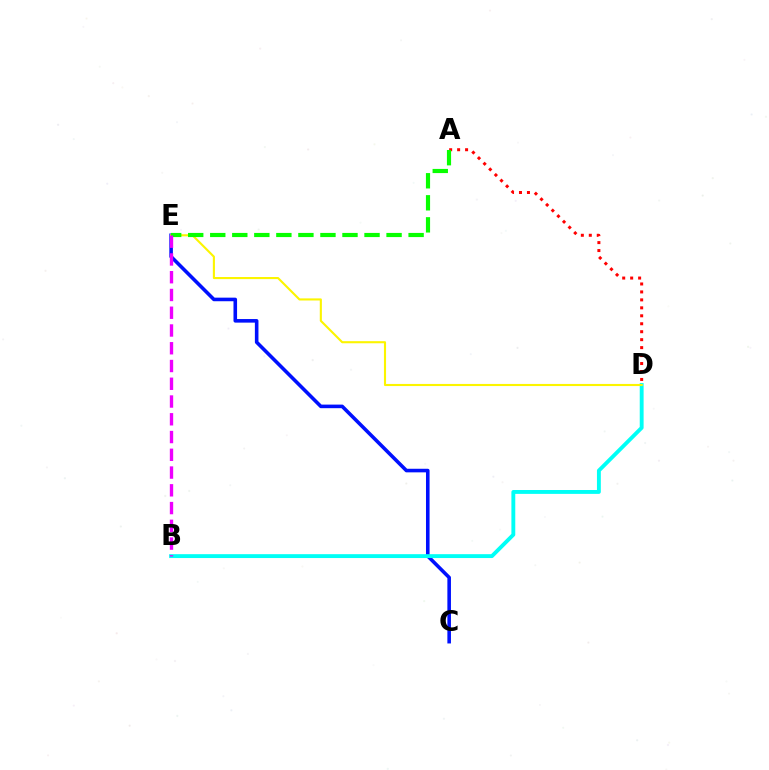{('C', 'E'): [{'color': '#0010ff', 'line_style': 'solid', 'thickness': 2.58}], ('B', 'D'): [{'color': '#00fff6', 'line_style': 'solid', 'thickness': 2.79}], ('D', 'E'): [{'color': '#fcf500', 'line_style': 'solid', 'thickness': 1.52}], ('A', 'D'): [{'color': '#ff0000', 'line_style': 'dotted', 'thickness': 2.16}], ('A', 'E'): [{'color': '#08ff00', 'line_style': 'dashed', 'thickness': 2.99}], ('B', 'E'): [{'color': '#ee00ff', 'line_style': 'dashed', 'thickness': 2.41}]}